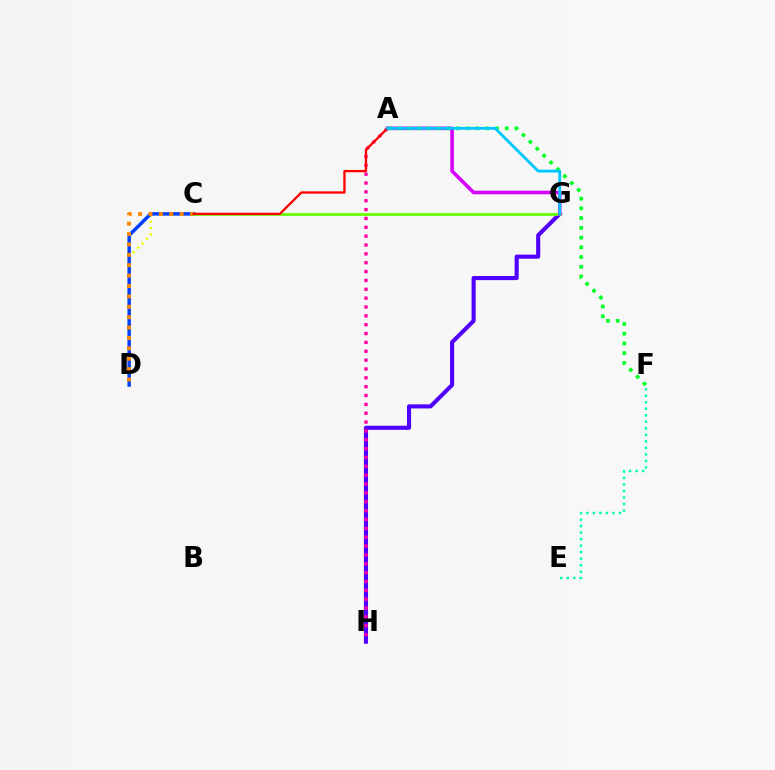{('C', 'D'): [{'color': '#eeff00', 'line_style': 'dotted', 'thickness': 1.69}, {'color': '#003fff', 'line_style': 'solid', 'thickness': 2.5}, {'color': '#ff8800', 'line_style': 'dotted', 'thickness': 2.82}], ('G', 'H'): [{'color': '#4f00ff', 'line_style': 'solid', 'thickness': 2.95}], ('C', 'G'): [{'color': '#66ff00', 'line_style': 'solid', 'thickness': 1.99}], ('E', 'F'): [{'color': '#00ffaf', 'line_style': 'dotted', 'thickness': 1.77}], ('A', 'H'): [{'color': '#ff00a0', 'line_style': 'dotted', 'thickness': 2.41}], ('A', 'G'): [{'color': '#d600ff', 'line_style': 'solid', 'thickness': 2.56}, {'color': '#00c7ff', 'line_style': 'solid', 'thickness': 2.01}], ('A', 'F'): [{'color': '#00ff27', 'line_style': 'dotted', 'thickness': 2.65}], ('A', 'C'): [{'color': '#ff0000', 'line_style': 'solid', 'thickness': 1.66}]}